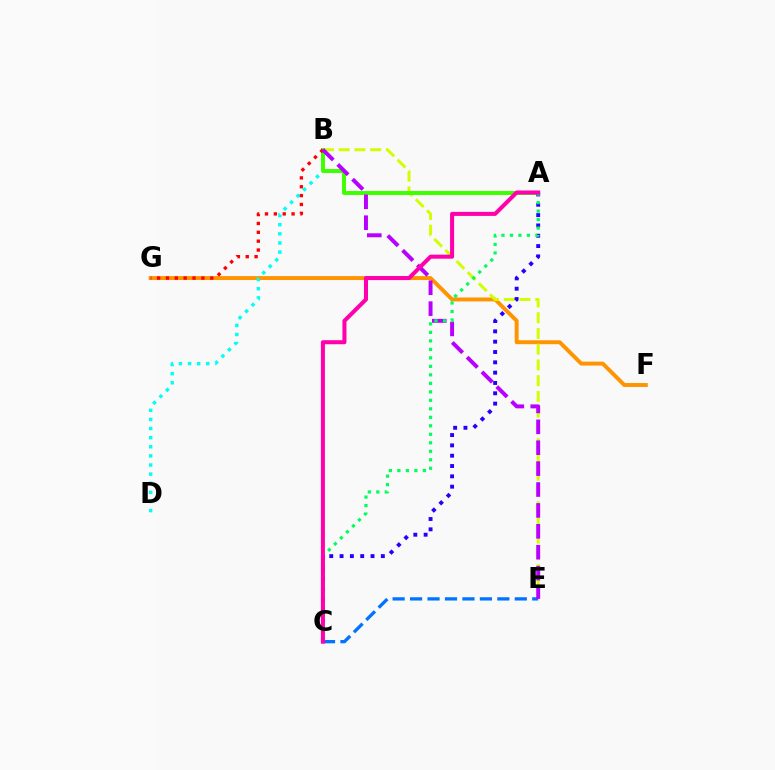{('F', 'G'): [{'color': '#ff9400', 'line_style': 'solid', 'thickness': 2.83}], ('B', 'E'): [{'color': '#d1ff00', 'line_style': 'dashed', 'thickness': 2.14}, {'color': '#b900ff', 'line_style': 'dashed', 'thickness': 2.84}], ('C', 'E'): [{'color': '#0074ff', 'line_style': 'dashed', 'thickness': 2.37}], ('B', 'D'): [{'color': '#00fff6', 'line_style': 'dotted', 'thickness': 2.48}], ('A', 'B'): [{'color': '#3dff00', 'line_style': 'solid', 'thickness': 2.84}], ('B', 'G'): [{'color': '#ff0000', 'line_style': 'dotted', 'thickness': 2.41}], ('A', 'C'): [{'color': '#2500ff', 'line_style': 'dotted', 'thickness': 2.8}, {'color': '#00ff5c', 'line_style': 'dotted', 'thickness': 2.31}, {'color': '#ff00ac', 'line_style': 'solid', 'thickness': 2.91}]}